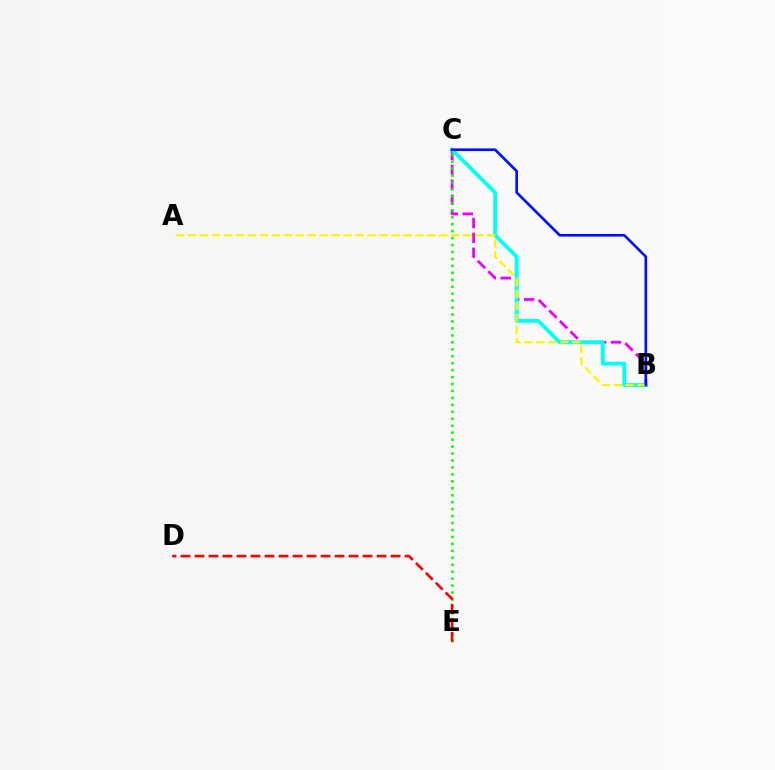{('B', 'C'): [{'color': '#ee00ff', 'line_style': 'dashed', 'thickness': 2.03}, {'color': '#00fff6', 'line_style': 'solid', 'thickness': 2.76}, {'color': '#0010ff', 'line_style': 'solid', 'thickness': 1.91}], ('C', 'E'): [{'color': '#08ff00', 'line_style': 'dotted', 'thickness': 1.89}], ('A', 'B'): [{'color': '#fcf500', 'line_style': 'dashed', 'thickness': 1.62}], ('D', 'E'): [{'color': '#ff0000', 'line_style': 'dashed', 'thickness': 1.9}]}